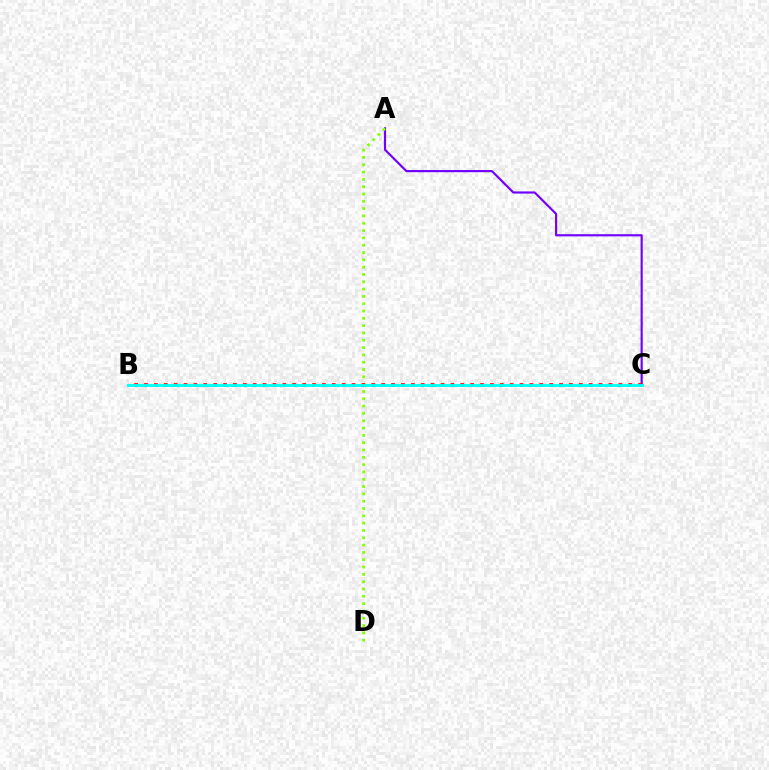{('A', 'C'): [{'color': '#7200ff', 'line_style': 'solid', 'thickness': 1.56}], ('A', 'D'): [{'color': '#84ff00', 'line_style': 'dotted', 'thickness': 1.99}], ('B', 'C'): [{'color': '#ff0000', 'line_style': 'dotted', 'thickness': 2.69}, {'color': '#00fff6', 'line_style': 'solid', 'thickness': 2.06}]}